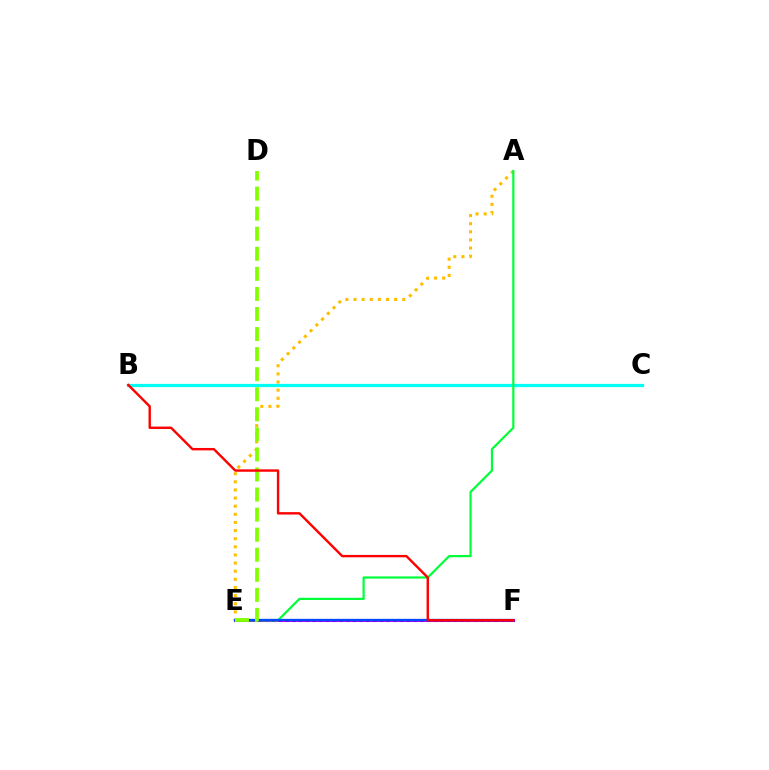{('E', 'F'): [{'color': '#7200ff', 'line_style': 'solid', 'thickness': 2.19}, {'color': '#ff00cf', 'line_style': 'dotted', 'thickness': 1.83}, {'color': '#004bff', 'line_style': 'solid', 'thickness': 1.63}], ('A', 'E'): [{'color': '#ffbd00', 'line_style': 'dotted', 'thickness': 2.21}, {'color': '#00ff39', 'line_style': 'solid', 'thickness': 1.59}], ('B', 'C'): [{'color': '#00fff6', 'line_style': 'solid', 'thickness': 2.32}], ('D', 'E'): [{'color': '#84ff00', 'line_style': 'dashed', 'thickness': 2.73}], ('B', 'F'): [{'color': '#ff0000', 'line_style': 'solid', 'thickness': 1.73}]}